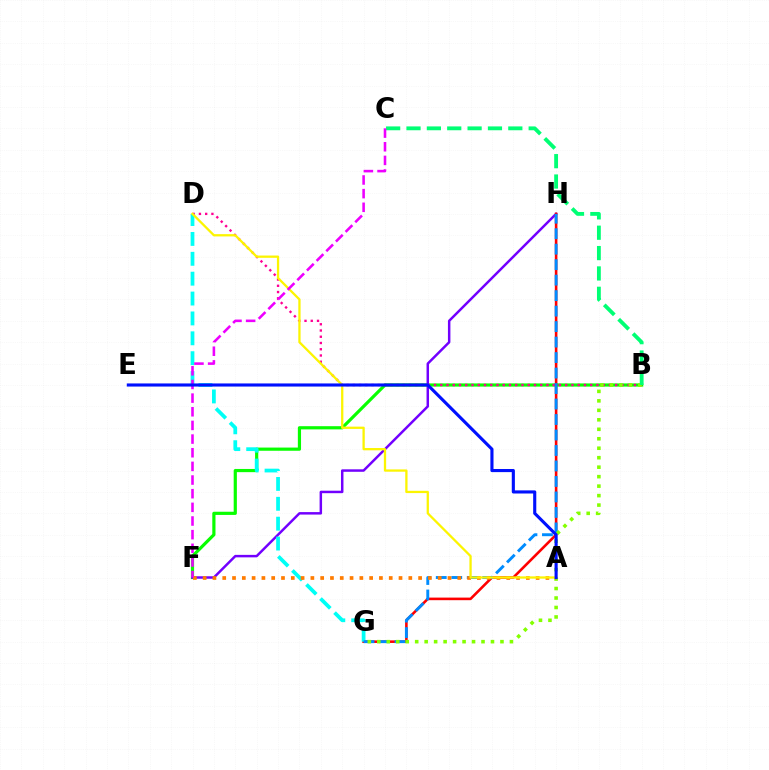{('B', 'F'): [{'color': '#08ff00', 'line_style': 'solid', 'thickness': 2.3}], ('B', 'D'): [{'color': '#ff0094', 'line_style': 'dotted', 'thickness': 1.7}], ('F', 'H'): [{'color': '#7200ff', 'line_style': 'solid', 'thickness': 1.78}], ('G', 'H'): [{'color': '#ff0000', 'line_style': 'solid', 'thickness': 1.87}, {'color': '#008cff', 'line_style': 'dashed', 'thickness': 2.1}], ('D', 'G'): [{'color': '#00fff6', 'line_style': 'dashed', 'thickness': 2.7}], ('B', 'G'): [{'color': '#84ff00', 'line_style': 'dotted', 'thickness': 2.57}], ('A', 'F'): [{'color': '#ff7c00', 'line_style': 'dotted', 'thickness': 2.66}], ('A', 'D'): [{'color': '#fcf500', 'line_style': 'solid', 'thickness': 1.64}], ('B', 'C'): [{'color': '#00ff74', 'line_style': 'dashed', 'thickness': 2.77}], ('C', 'F'): [{'color': '#ee00ff', 'line_style': 'dashed', 'thickness': 1.85}], ('A', 'E'): [{'color': '#0010ff', 'line_style': 'solid', 'thickness': 2.24}]}